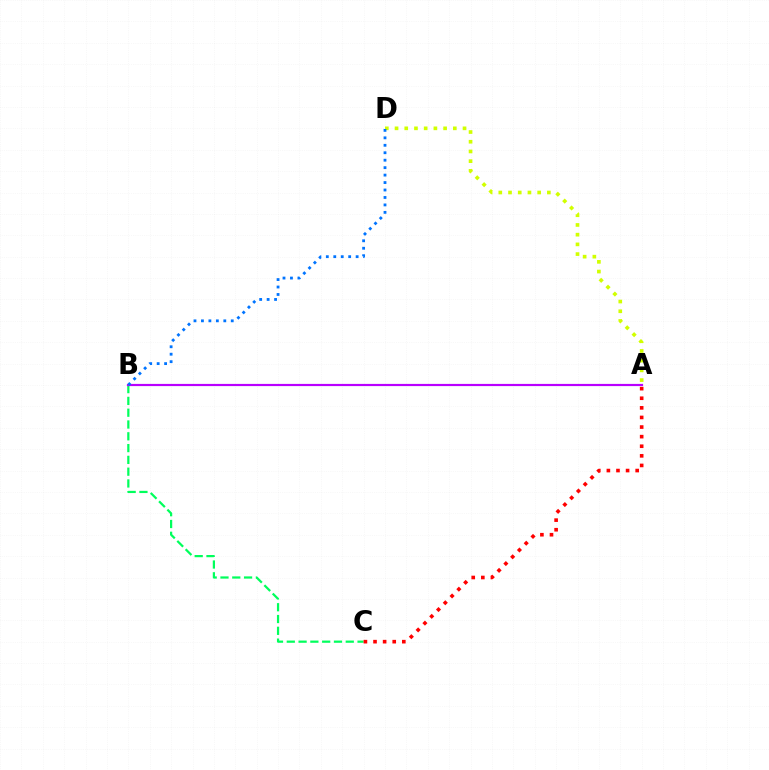{('B', 'C'): [{'color': '#00ff5c', 'line_style': 'dashed', 'thickness': 1.6}], ('A', 'D'): [{'color': '#d1ff00', 'line_style': 'dotted', 'thickness': 2.64}], ('A', 'C'): [{'color': '#ff0000', 'line_style': 'dotted', 'thickness': 2.61}], ('A', 'B'): [{'color': '#b900ff', 'line_style': 'solid', 'thickness': 1.57}], ('B', 'D'): [{'color': '#0074ff', 'line_style': 'dotted', 'thickness': 2.03}]}